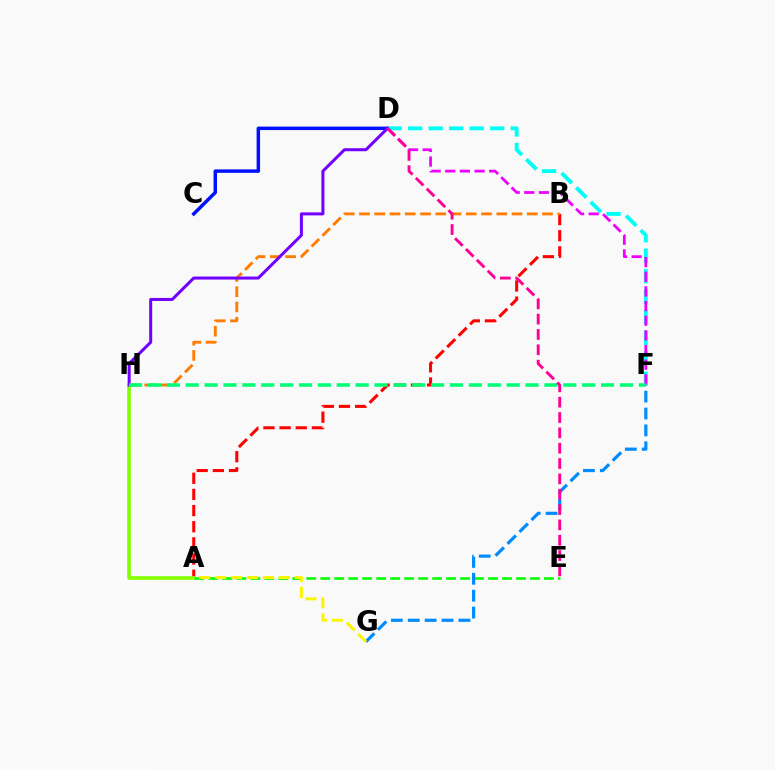{('C', 'D'): [{'color': '#0010ff', 'line_style': 'solid', 'thickness': 2.49}], ('A', 'B'): [{'color': '#ff0000', 'line_style': 'dashed', 'thickness': 2.19}], ('B', 'H'): [{'color': '#ff7c00', 'line_style': 'dashed', 'thickness': 2.07}], ('A', 'H'): [{'color': '#84ff00', 'line_style': 'solid', 'thickness': 2.61}], ('D', 'F'): [{'color': '#00fff6', 'line_style': 'dashed', 'thickness': 2.79}, {'color': '#ee00ff', 'line_style': 'dashed', 'thickness': 1.99}], ('D', 'H'): [{'color': '#7200ff', 'line_style': 'solid', 'thickness': 2.17}], ('A', 'E'): [{'color': '#08ff00', 'line_style': 'dashed', 'thickness': 1.9}], ('F', 'G'): [{'color': '#008cff', 'line_style': 'dashed', 'thickness': 2.3}], ('F', 'H'): [{'color': '#00ff74', 'line_style': 'dashed', 'thickness': 2.56}], ('A', 'G'): [{'color': '#fcf500', 'line_style': 'dashed', 'thickness': 2.17}], ('D', 'E'): [{'color': '#ff0094', 'line_style': 'dashed', 'thickness': 2.08}]}